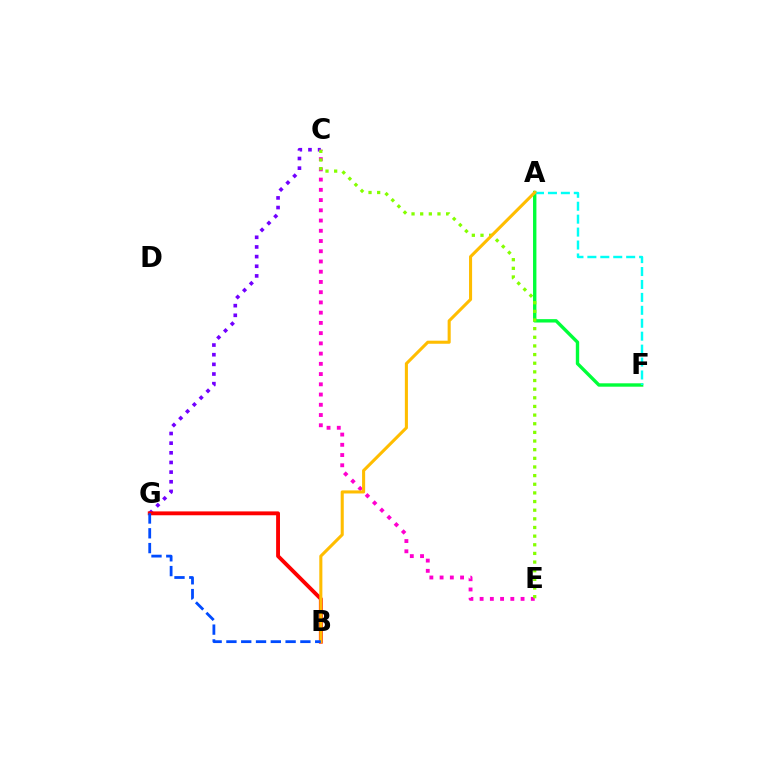{('A', 'F'): [{'color': '#00ff39', 'line_style': 'solid', 'thickness': 2.43}, {'color': '#00fff6', 'line_style': 'dashed', 'thickness': 1.76}], ('C', 'G'): [{'color': '#7200ff', 'line_style': 'dotted', 'thickness': 2.62}], ('C', 'E'): [{'color': '#ff00cf', 'line_style': 'dotted', 'thickness': 2.78}, {'color': '#84ff00', 'line_style': 'dotted', 'thickness': 2.35}], ('B', 'G'): [{'color': '#ff0000', 'line_style': 'solid', 'thickness': 2.78}, {'color': '#004bff', 'line_style': 'dashed', 'thickness': 2.01}], ('A', 'B'): [{'color': '#ffbd00', 'line_style': 'solid', 'thickness': 2.21}]}